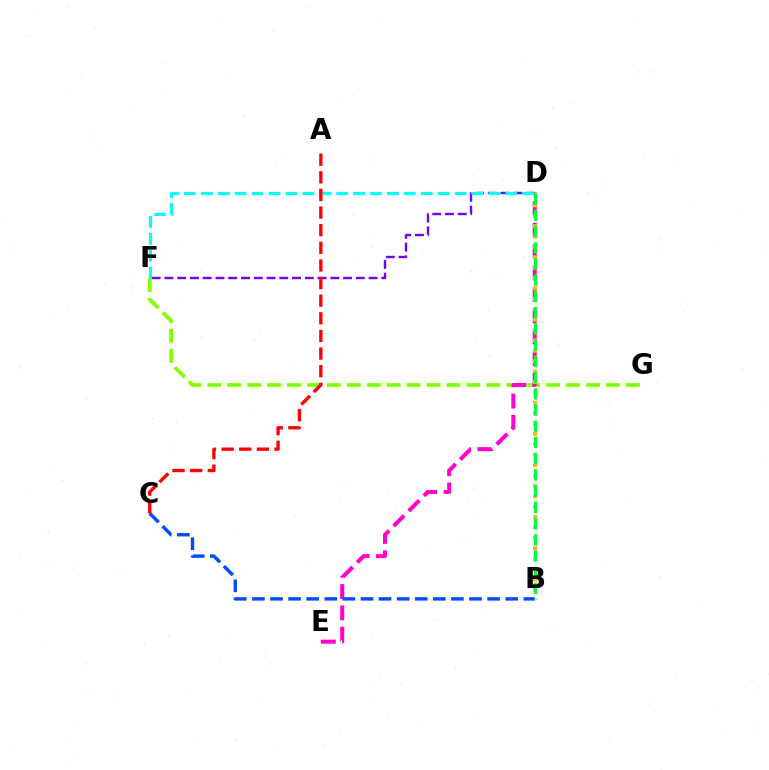{('F', 'G'): [{'color': '#84ff00', 'line_style': 'dashed', 'thickness': 2.71}], ('D', 'F'): [{'color': '#7200ff', 'line_style': 'dashed', 'thickness': 1.73}, {'color': '#00fff6', 'line_style': 'dashed', 'thickness': 2.3}], ('D', 'E'): [{'color': '#ff00cf', 'line_style': 'dashed', 'thickness': 2.9}], ('B', 'D'): [{'color': '#ffbd00', 'line_style': 'dotted', 'thickness': 2.82}, {'color': '#00ff39', 'line_style': 'dashed', 'thickness': 2.2}], ('B', 'C'): [{'color': '#004bff', 'line_style': 'dashed', 'thickness': 2.46}], ('A', 'C'): [{'color': '#ff0000', 'line_style': 'dashed', 'thickness': 2.39}]}